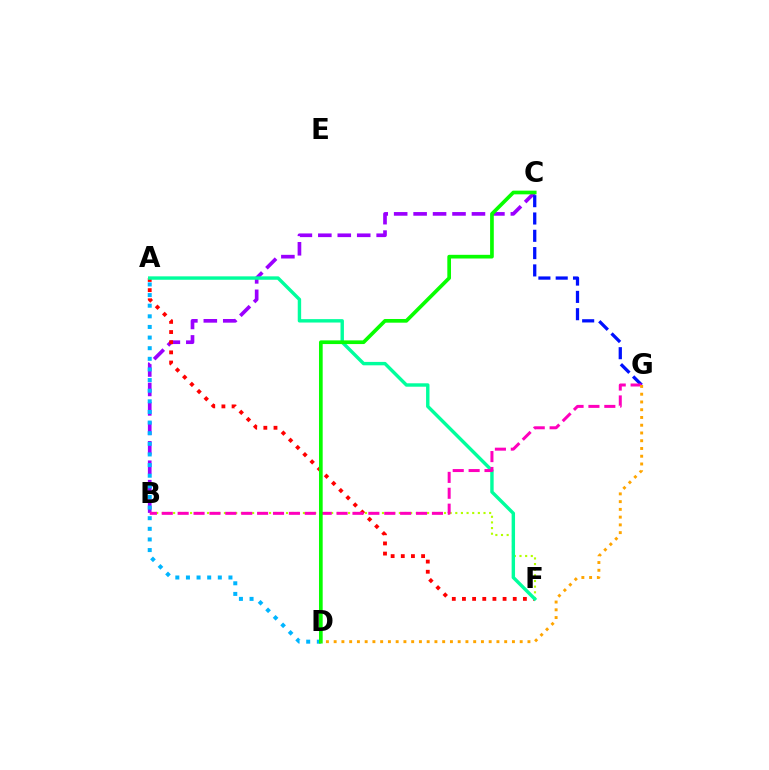{('B', 'C'): [{'color': '#9b00ff', 'line_style': 'dashed', 'thickness': 2.64}], ('A', 'F'): [{'color': '#ff0000', 'line_style': 'dotted', 'thickness': 2.76}, {'color': '#00ff9d', 'line_style': 'solid', 'thickness': 2.46}], ('B', 'F'): [{'color': '#b3ff00', 'line_style': 'dotted', 'thickness': 1.53}], ('C', 'G'): [{'color': '#0010ff', 'line_style': 'dashed', 'thickness': 2.35}], ('B', 'G'): [{'color': '#ff00bd', 'line_style': 'dashed', 'thickness': 2.16}], ('A', 'D'): [{'color': '#00b5ff', 'line_style': 'dotted', 'thickness': 2.89}], ('C', 'D'): [{'color': '#08ff00', 'line_style': 'solid', 'thickness': 2.65}], ('D', 'G'): [{'color': '#ffa500', 'line_style': 'dotted', 'thickness': 2.11}]}